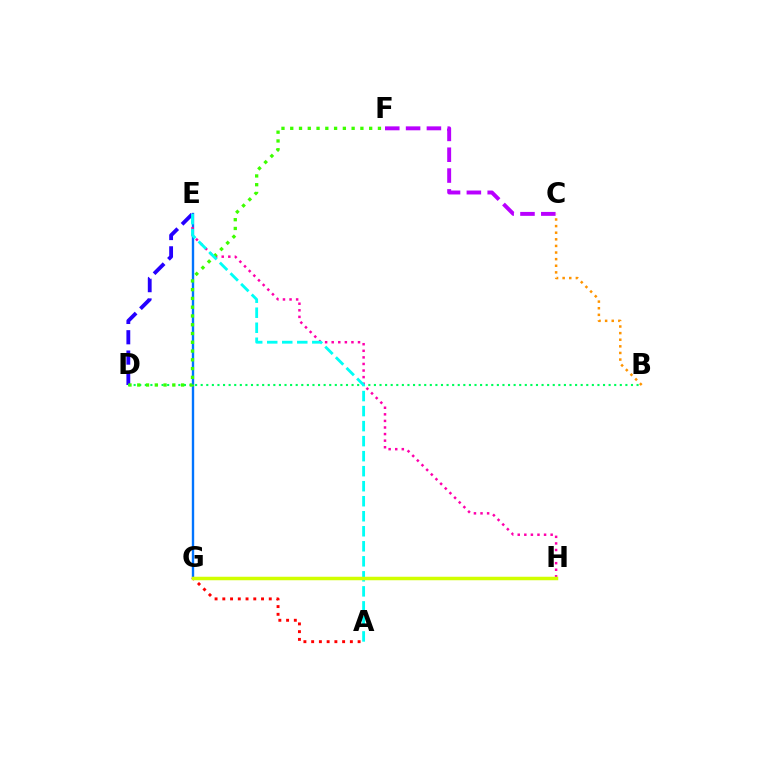{('C', 'F'): [{'color': '#b900ff', 'line_style': 'dashed', 'thickness': 2.83}], ('D', 'E'): [{'color': '#2500ff', 'line_style': 'dashed', 'thickness': 2.76}], ('B', 'D'): [{'color': '#00ff5c', 'line_style': 'dotted', 'thickness': 1.52}], ('B', 'C'): [{'color': '#ff9400', 'line_style': 'dotted', 'thickness': 1.8}], ('E', 'G'): [{'color': '#0074ff', 'line_style': 'solid', 'thickness': 1.71}], ('E', 'H'): [{'color': '#ff00ac', 'line_style': 'dotted', 'thickness': 1.79}], ('D', 'F'): [{'color': '#3dff00', 'line_style': 'dotted', 'thickness': 2.38}], ('A', 'G'): [{'color': '#ff0000', 'line_style': 'dotted', 'thickness': 2.1}], ('A', 'E'): [{'color': '#00fff6', 'line_style': 'dashed', 'thickness': 2.04}], ('G', 'H'): [{'color': '#d1ff00', 'line_style': 'solid', 'thickness': 2.52}]}